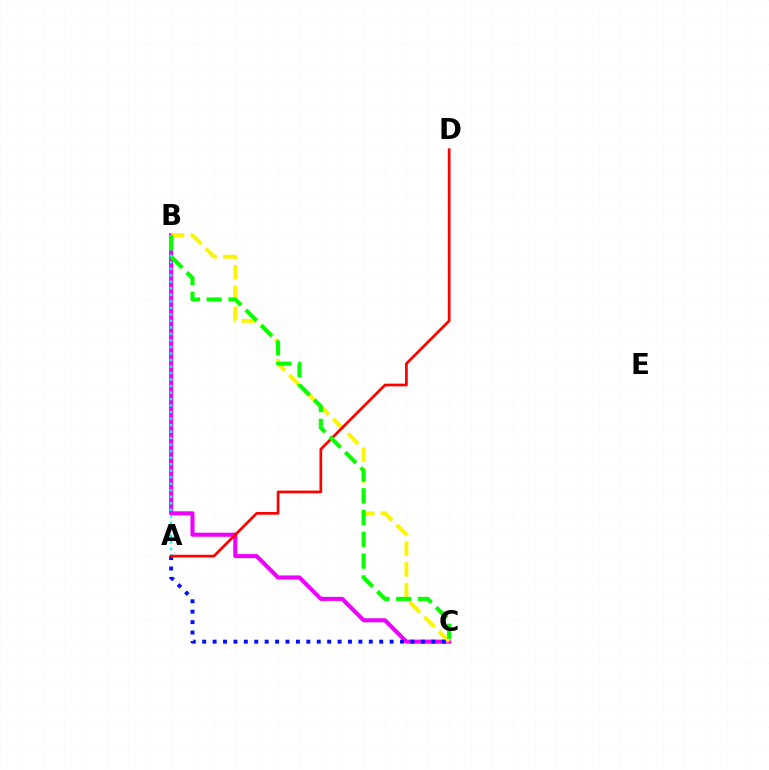{('B', 'C'): [{'color': '#ee00ff', 'line_style': 'solid', 'thickness': 2.94}, {'color': '#fcf500', 'line_style': 'dashed', 'thickness': 2.81}, {'color': '#08ff00', 'line_style': 'dashed', 'thickness': 2.96}], ('A', 'C'): [{'color': '#0010ff', 'line_style': 'dotted', 'thickness': 2.83}], ('A', 'B'): [{'color': '#00fff6', 'line_style': 'dotted', 'thickness': 1.77}], ('A', 'D'): [{'color': '#ff0000', 'line_style': 'solid', 'thickness': 1.95}]}